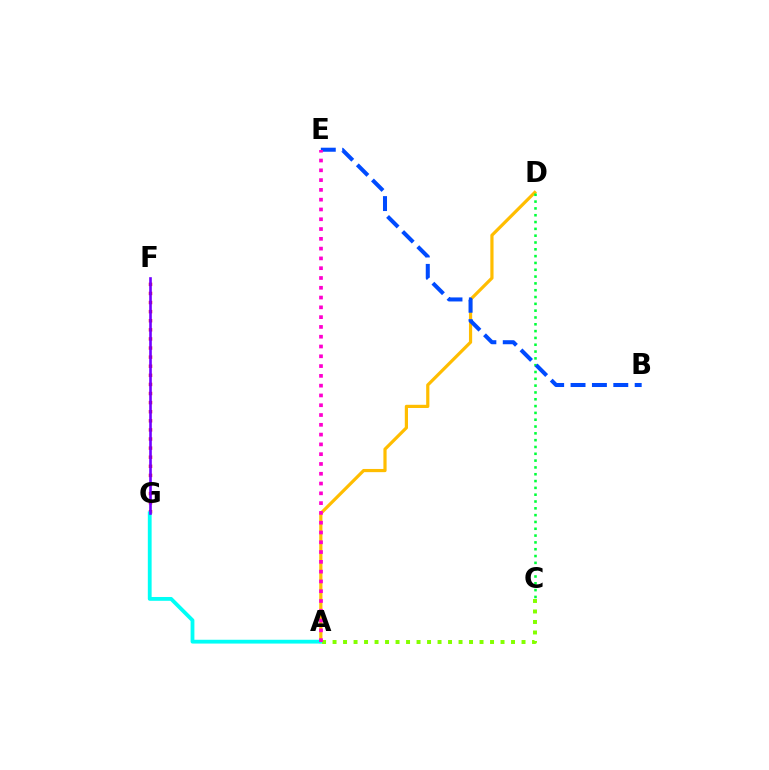{('F', 'G'): [{'color': '#ff0000', 'line_style': 'dotted', 'thickness': 2.47}, {'color': '#7200ff', 'line_style': 'solid', 'thickness': 1.9}], ('A', 'D'): [{'color': '#ffbd00', 'line_style': 'solid', 'thickness': 2.3}], ('C', 'D'): [{'color': '#00ff39', 'line_style': 'dotted', 'thickness': 1.85}], ('B', 'E'): [{'color': '#004bff', 'line_style': 'dashed', 'thickness': 2.9}], ('A', 'G'): [{'color': '#00fff6', 'line_style': 'solid', 'thickness': 2.74}], ('A', 'C'): [{'color': '#84ff00', 'line_style': 'dotted', 'thickness': 2.85}], ('A', 'E'): [{'color': '#ff00cf', 'line_style': 'dotted', 'thickness': 2.66}]}